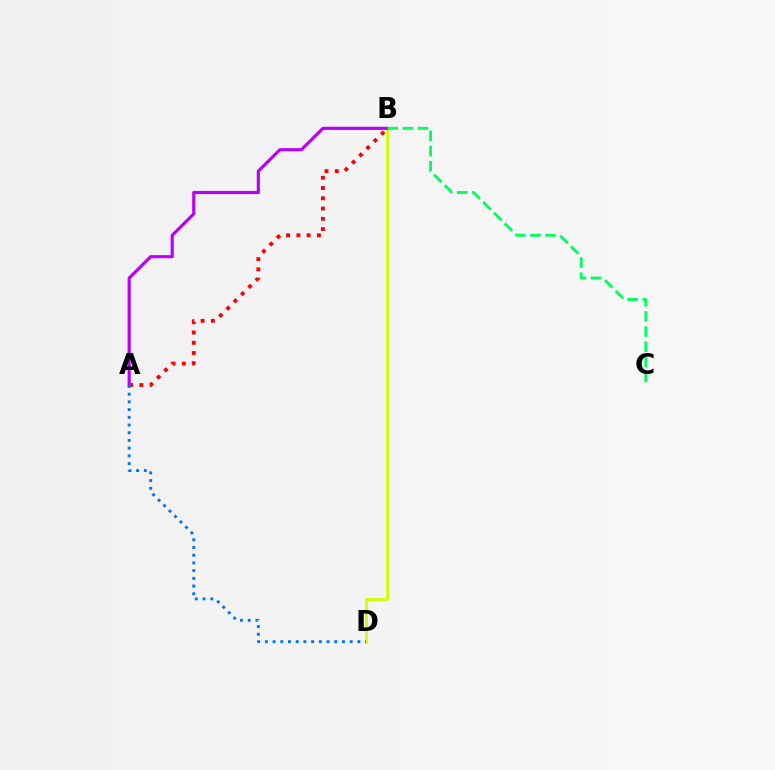{('A', 'B'): [{'color': '#ff0000', 'line_style': 'dotted', 'thickness': 2.79}, {'color': '#b900ff', 'line_style': 'solid', 'thickness': 2.26}], ('B', 'D'): [{'color': '#d1ff00', 'line_style': 'solid', 'thickness': 2.07}], ('A', 'D'): [{'color': '#0074ff', 'line_style': 'dotted', 'thickness': 2.1}], ('B', 'C'): [{'color': '#00ff5c', 'line_style': 'dashed', 'thickness': 2.06}]}